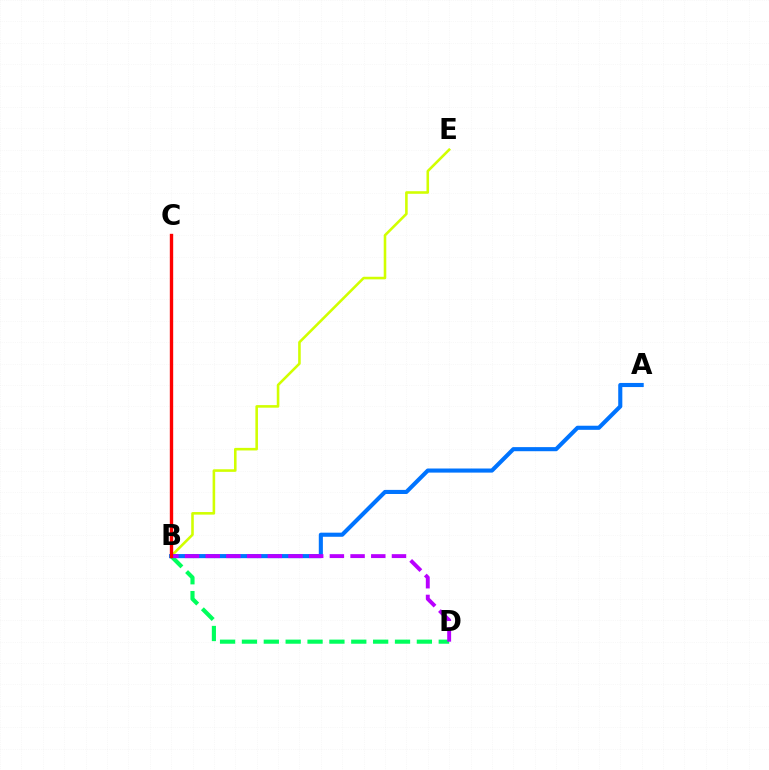{('B', 'E'): [{'color': '#d1ff00', 'line_style': 'solid', 'thickness': 1.86}], ('B', 'D'): [{'color': '#00ff5c', 'line_style': 'dashed', 'thickness': 2.97}, {'color': '#b900ff', 'line_style': 'dashed', 'thickness': 2.81}], ('A', 'B'): [{'color': '#0074ff', 'line_style': 'solid', 'thickness': 2.95}], ('B', 'C'): [{'color': '#ff0000', 'line_style': 'solid', 'thickness': 2.43}]}